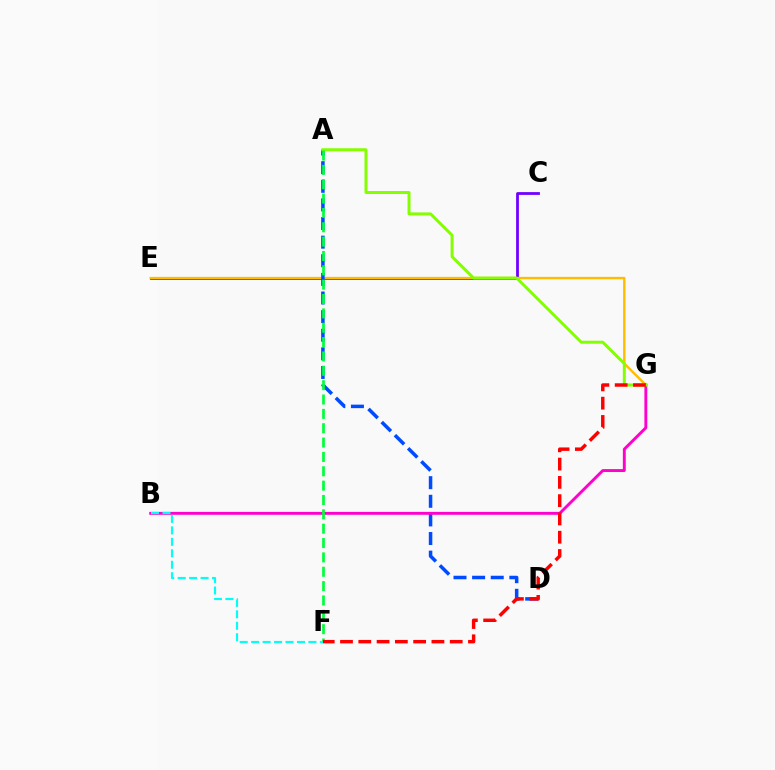{('C', 'E'): [{'color': '#7200ff', 'line_style': 'solid', 'thickness': 2.01}], ('E', 'G'): [{'color': '#ffbd00', 'line_style': 'solid', 'thickness': 1.72}], ('A', 'D'): [{'color': '#004bff', 'line_style': 'dashed', 'thickness': 2.53}], ('B', 'G'): [{'color': '#ff00cf', 'line_style': 'solid', 'thickness': 2.09}], ('A', 'G'): [{'color': '#84ff00', 'line_style': 'solid', 'thickness': 2.14}], ('A', 'F'): [{'color': '#00ff39', 'line_style': 'dashed', 'thickness': 1.95}], ('B', 'F'): [{'color': '#00fff6', 'line_style': 'dashed', 'thickness': 1.56}], ('F', 'G'): [{'color': '#ff0000', 'line_style': 'dashed', 'thickness': 2.48}]}